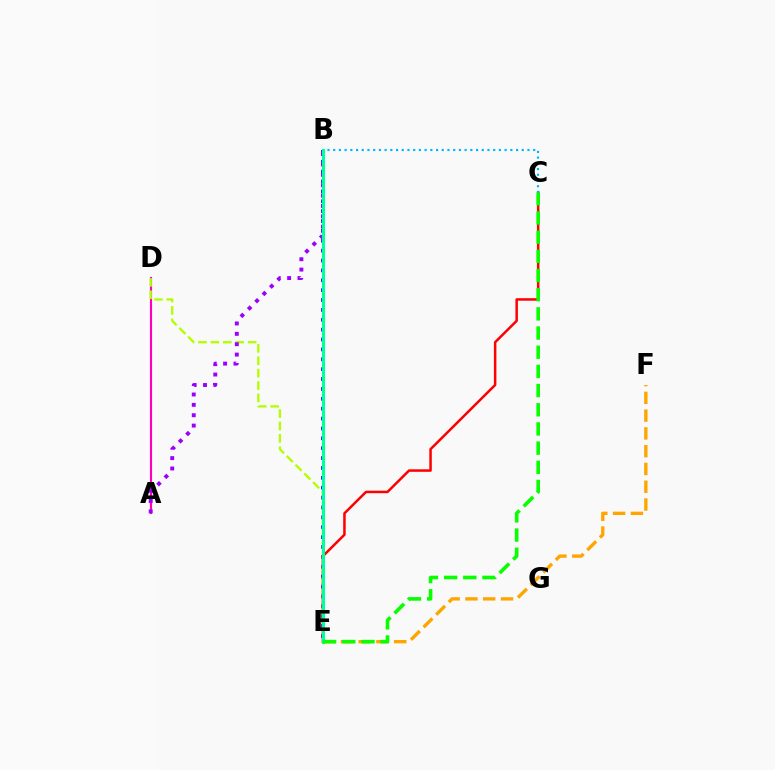{('A', 'D'): [{'color': '#ff00bd', 'line_style': 'solid', 'thickness': 1.55}], ('B', 'E'): [{'color': '#0010ff', 'line_style': 'dotted', 'thickness': 2.68}, {'color': '#00ff9d', 'line_style': 'solid', 'thickness': 2.2}], ('E', 'F'): [{'color': '#ffa500', 'line_style': 'dashed', 'thickness': 2.41}], ('C', 'E'): [{'color': '#ff0000', 'line_style': 'solid', 'thickness': 1.8}, {'color': '#08ff00', 'line_style': 'dashed', 'thickness': 2.61}], ('B', 'C'): [{'color': '#00b5ff', 'line_style': 'dotted', 'thickness': 1.55}], ('D', 'E'): [{'color': '#b3ff00', 'line_style': 'dashed', 'thickness': 1.68}], ('A', 'B'): [{'color': '#9b00ff', 'line_style': 'dotted', 'thickness': 2.82}]}